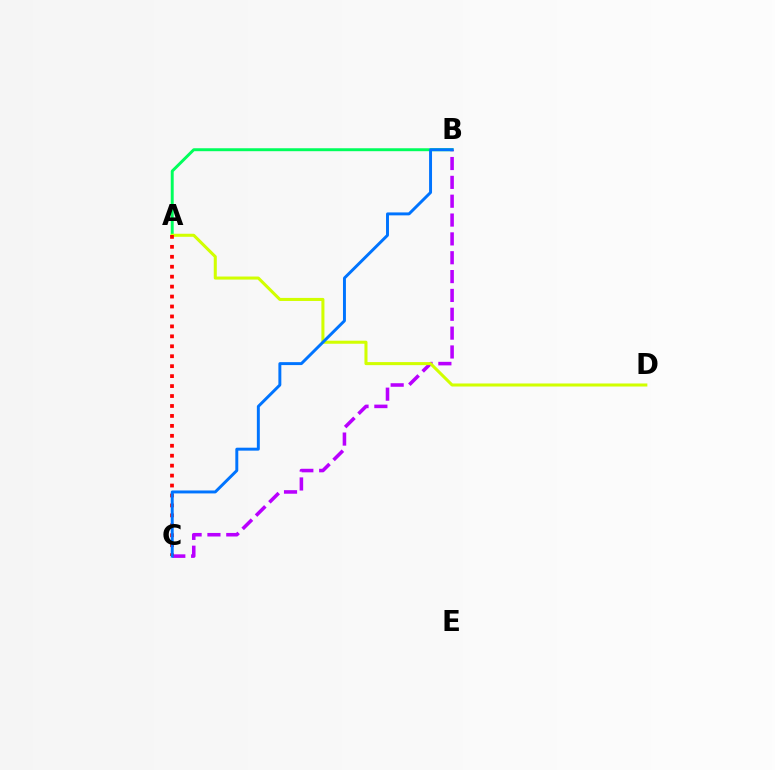{('A', 'B'): [{'color': '#00ff5c', 'line_style': 'solid', 'thickness': 2.12}], ('B', 'C'): [{'color': '#b900ff', 'line_style': 'dashed', 'thickness': 2.56}, {'color': '#0074ff', 'line_style': 'solid', 'thickness': 2.12}], ('A', 'D'): [{'color': '#d1ff00', 'line_style': 'solid', 'thickness': 2.19}], ('A', 'C'): [{'color': '#ff0000', 'line_style': 'dotted', 'thickness': 2.7}]}